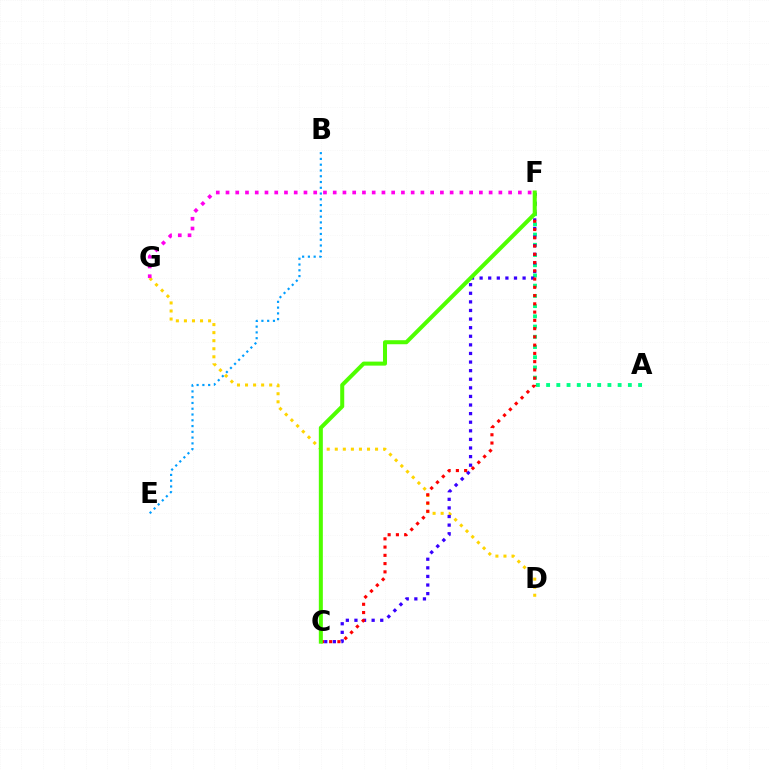{('B', 'E'): [{'color': '#009eff', 'line_style': 'dotted', 'thickness': 1.57}], ('D', 'G'): [{'color': '#ffd500', 'line_style': 'dotted', 'thickness': 2.19}], ('A', 'F'): [{'color': '#00ff86', 'line_style': 'dotted', 'thickness': 2.78}], ('C', 'F'): [{'color': '#3700ff', 'line_style': 'dotted', 'thickness': 2.34}, {'color': '#ff0000', 'line_style': 'dotted', 'thickness': 2.24}, {'color': '#4fff00', 'line_style': 'solid', 'thickness': 2.9}], ('F', 'G'): [{'color': '#ff00ed', 'line_style': 'dotted', 'thickness': 2.65}]}